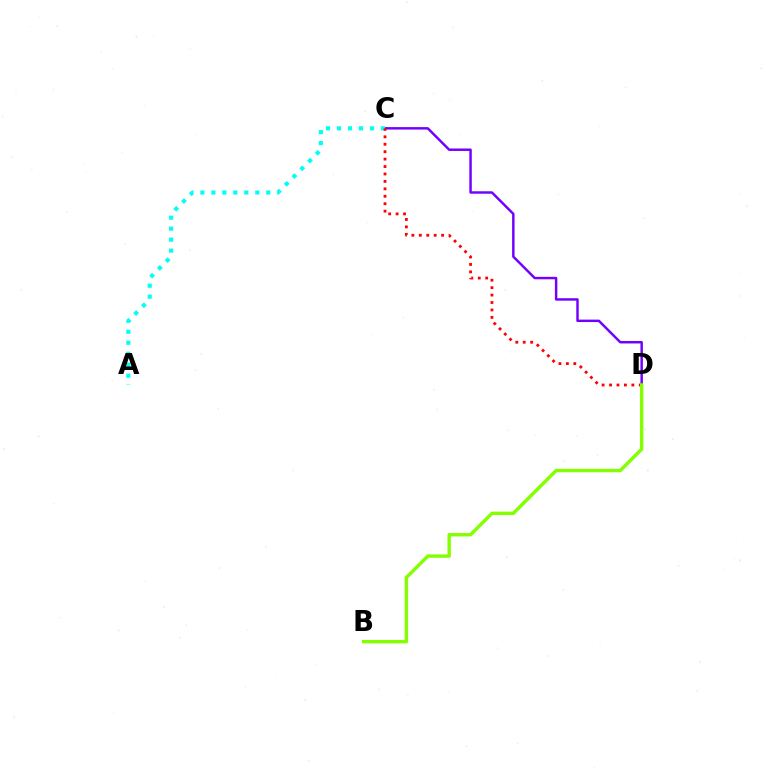{('C', 'D'): [{'color': '#7200ff', 'line_style': 'solid', 'thickness': 1.76}, {'color': '#ff0000', 'line_style': 'dotted', 'thickness': 2.02}], ('A', 'C'): [{'color': '#00fff6', 'line_style': 'dotted', 'thickness': 2.98}], ('B', 'D'): [{'color': '#84ff00', 'line_style': 'solid', 'thickness': 2.45}]}